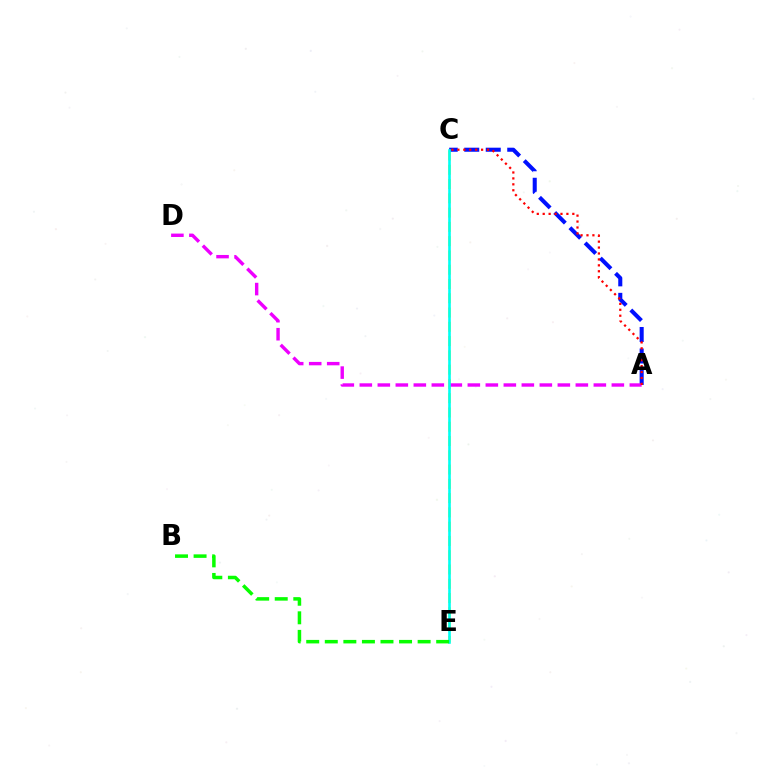{('C', 'E'): [{'color': '#fcf500', 'line_style': 'dashed', 'thickness': 1.94}, {'color': '#00fff6', 'line_style': 'solid', 'thickness': 1.89}], ('A', 'C'): [{'color': '#0010ff', 'line_style': 'dashed', 'thickness': 2.92}, {'color': '#ff0000', 'line_style': 'dotted', 'thickness': 1.61}], ('A', 'D'): [{'color': '#ee00ff', 'line_style': 'dashed', 'thickness': 2.45}], ('B', 'E'): [{'color': '#08ff00', 'line_style': 'dashed', 'thickness': 2.52}]}